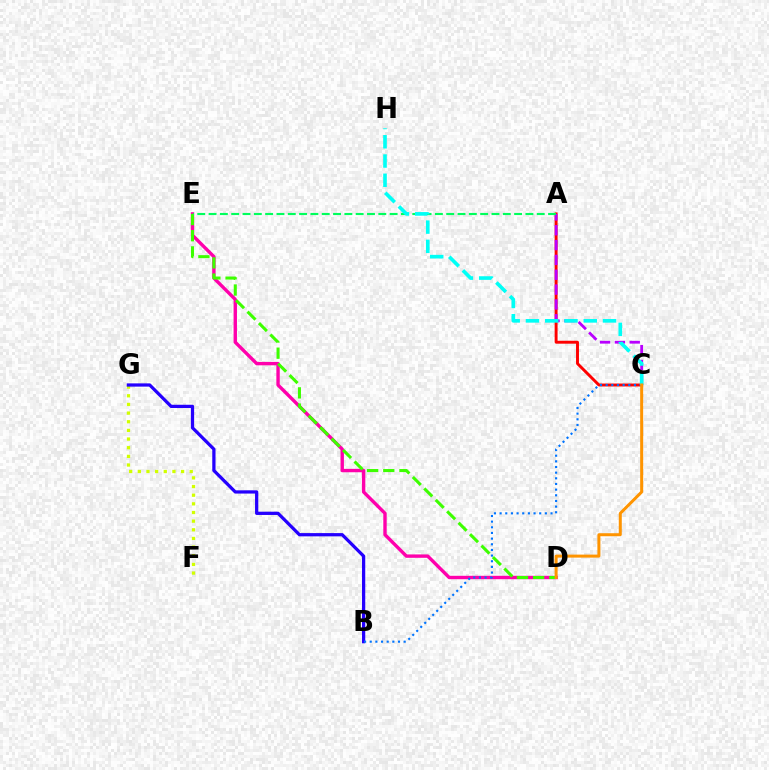{('D', 'E'): [{'color': '#ff00ac', 'line_style': 'solid', 'thickness': 2.44}, {'color': '#3dff00', 'line_style': 'dashed', 'thickness': 2.2}], ('A', 'C'): [{'color': '#ff0000', 'line_style': 'solid', 'thickness': 2.1}, {'color': '#b900ff', 'line_style': 'dashed', 'thickness': 2.02}], ('F', 'G'): [{'color': '#d1ff00', 'line_style': 'dotted', 'thickness': 2.35}], ('B', 'G'): [{'color': '#2500ff', 'line_style': 'solid', 'thickness': 2.34}], ('B', 'C'): [{'color': '#0074ff', 'line_style': 'dotted', 'thickness': 1.54}], ('A', 'E'): [{'color': '#00ff5c', 'line_style': 'dashed', 'thickness': 1.54}], ('C', 'H'): [{'color': '#00fff6', 'line_style': 'dashed', 'thickness': 2.62}], ('C', 'D'): [{'color': '#ff9400', 'line_style': 'solid', 'thickness': 2.17}]}